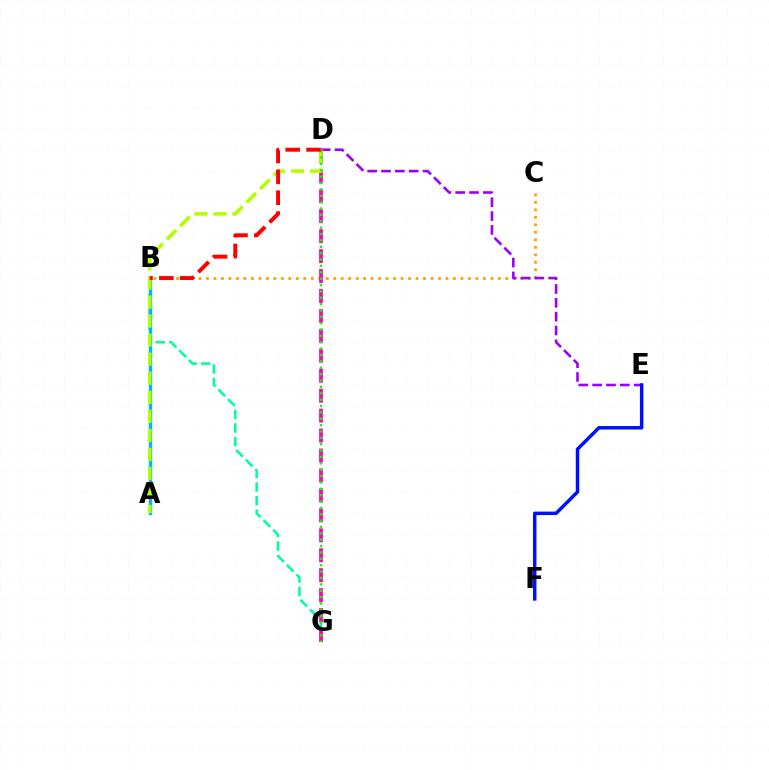{('B', 'G'): [{'color': '#00ff9d', 'line_style': 'dashed', 'thickness': 1.84}], ('B', 'C'): [{'color': '#ffa500', 'line_style': 'dotted', 'thickness': 2.03}], ('D', 'E'): [{'color': '#9b00ff', 'line_style': 'dashed', 'thickness': 1.88}], ('A', 'B'): [{'color': '#00b5ff', 'line_style': 'solid', 'thickness': 2.43}], ('D', 'G'): [{'color': '#ff00bd', 'line_style': 'dashed', 'thickness': 2.71}, {'color': '#08ff00', 'line_style': 'dotted', 'thickness': 1.73}], ('E', 'F'): [{'color': '#0010ff', 'line_style': 'solid', 'thickness': 2.5}], ('A', 'D'): [{'color': '#b3ff00', 'line_style': 'dashed', 'thickness': 2.59}], ('B', 'D'): [{'color': '#ff0000', 'line_style': 'dashed', 'thickness': 2.84}]}